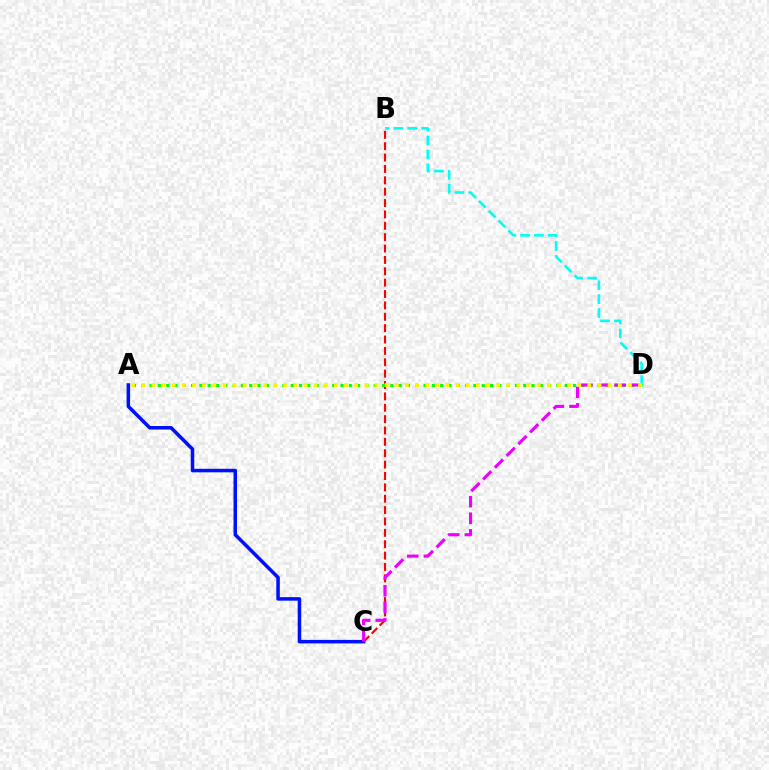{('B', 'D'): [{'color': '#00fff6', 'line_style': 'dashed', 'thickness': 1.89}], ('A', 'C'): [{'color': '#0010ff', 'line_style': 'solid', 'thickness': 2.54}], ('B', 'C'): [{'color': '#ff0000', 'line_style': 'dashed', 'thickness': 1.54}], ('A', 'D'): [{'color': '#08ff00', 'line_style': 'dotted', 'thickness': 2.26}, {'color': '#fcf500', 'line_style': 'dotted', 'thickness': 2.75}], ('C', 'D'): [{'color': '#ee00ff', 'line_style': 'dashed', 'thickness': 2.26}]}